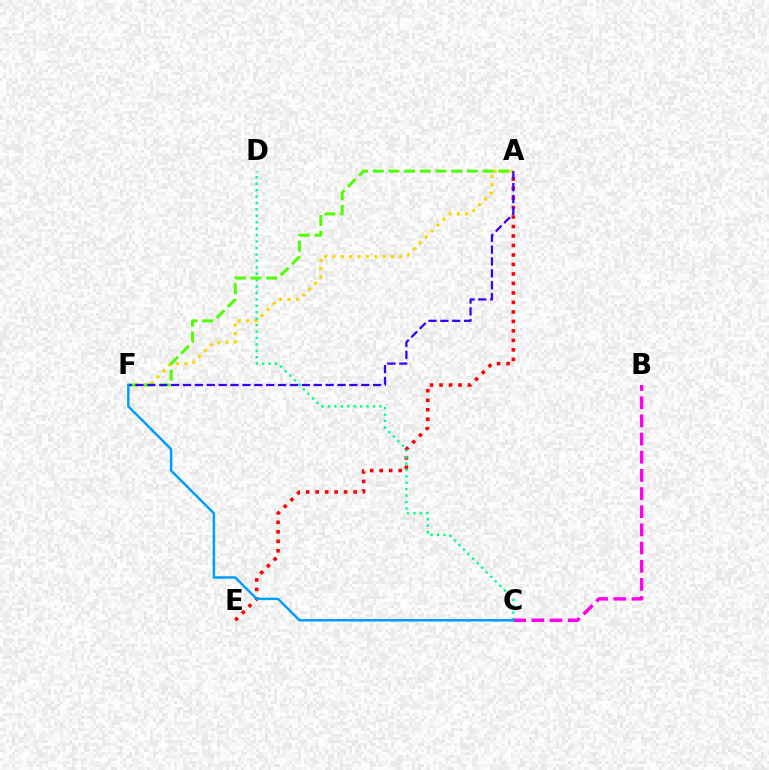{('A', 'F'): [{'color': '#ffd500', 'line_style': 'dotted', 'thickness': 2.27}, {'color': '#4fff00', 'line_style': 'dashed', 'thickness': 2.13}, {'color': '#3700ff', 'line_style': 'dashed', 'thickness': 1.61}], ('A', 'E'): [{'color': '#ff0000', 'line_style': 'dotted', 'thickness': 2.58}], ('C', 'D'): [{'color': '#00ff86', 'line_style': 'dotted', 'thickness': 1.75}], ('B', 'C'): [{'color': '#ff00ed', 'line_style': 'dashed', 'thickness': 2.47}], ('C', 'F'): [{'color': '#009eff', 'line_style': 'solid', 'thickness': 1.78}]}